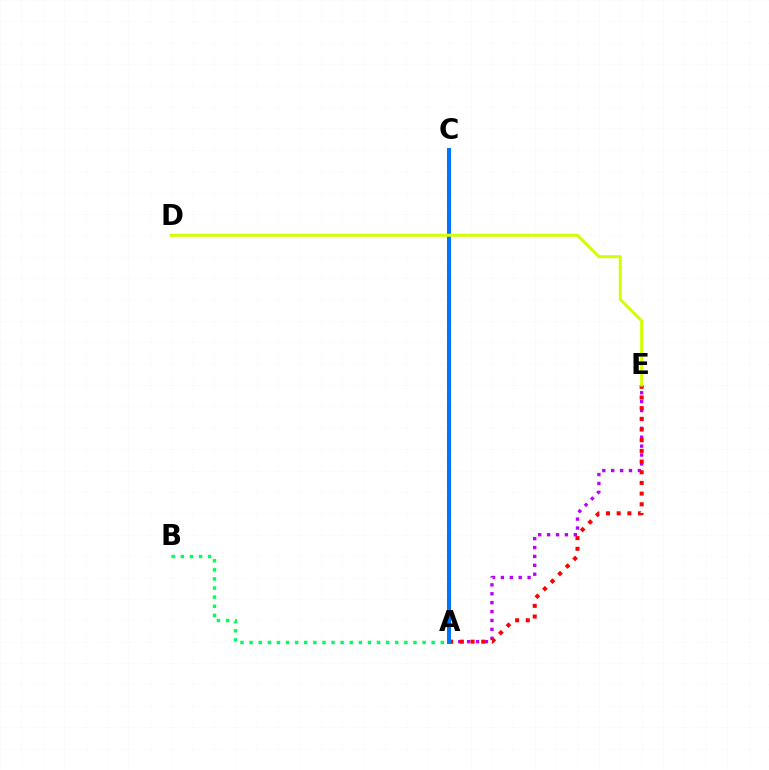{('A', 'E'): [{'color': '#b900ff', 'line_style': 'dotted', 'thickness': 2.42}, {'color': '#ff0000', 'line_style': 'dotted', 'thickness': 2.9}], ('A', 'B'): [{'color': '#00ff5c', 'line_style': 'dotted', 'thickness': 2.47}], ('A', 'C'): [{'color': '#0074ff', 'line_style': 'solid', 'thickness': 2.86}], ('D', 'E'): [{'color': '#d1ff00', 'line_style': 'solid', 'thickness': 2.16}]}